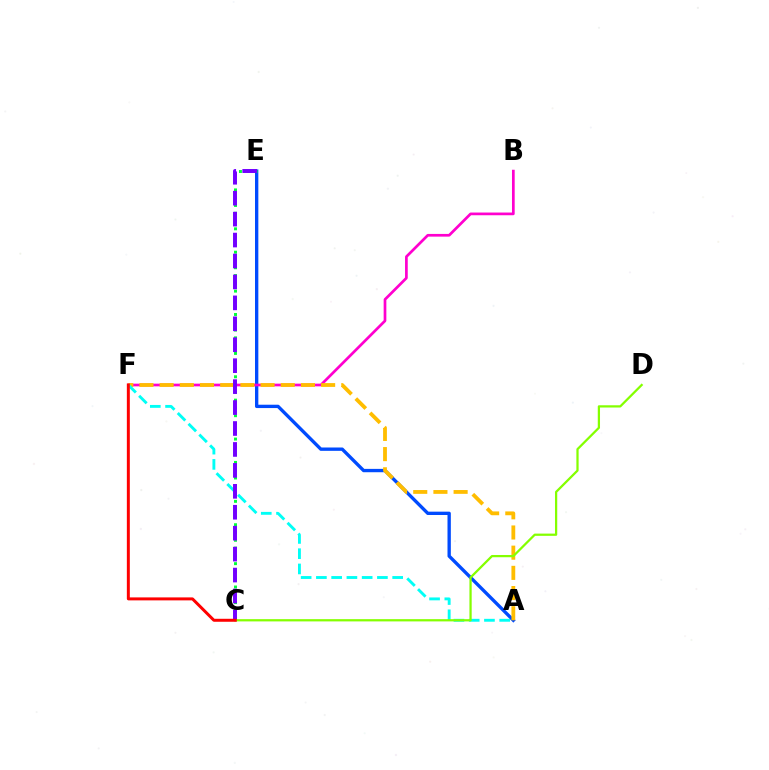{('A', 'E'): [{'color': '#004bff', 'line_style': 'solid', 'thickness': 2.41}], ('B', 'F'): [{'color': '#ff00cf', 'line_style': 'solid', 'thickness': 1.95}], ('A', 'F'): [{'color': '#ffbd00', 'line_style': 'dashed', 'thickness': 2.74}, {'color': '#00fff6', 'line_style': 'dashed', 'thickness': 2.07}], ('C', 'E'): [{'color': '#00ff39', 'line_style': 'dotted', 'thickness': 2.12}, {'color': '#7200ff', 'line_style': 'dashed', 'thickness': 2.84}], ('C', 'D'): [{'color': '#84ff00', 'line_style': 'solid', 'thickness': 1.62}], ('C', 'F'): [{'color': '#ff0000', 'line_style': 'solid', 'thickness': 2.15}]}